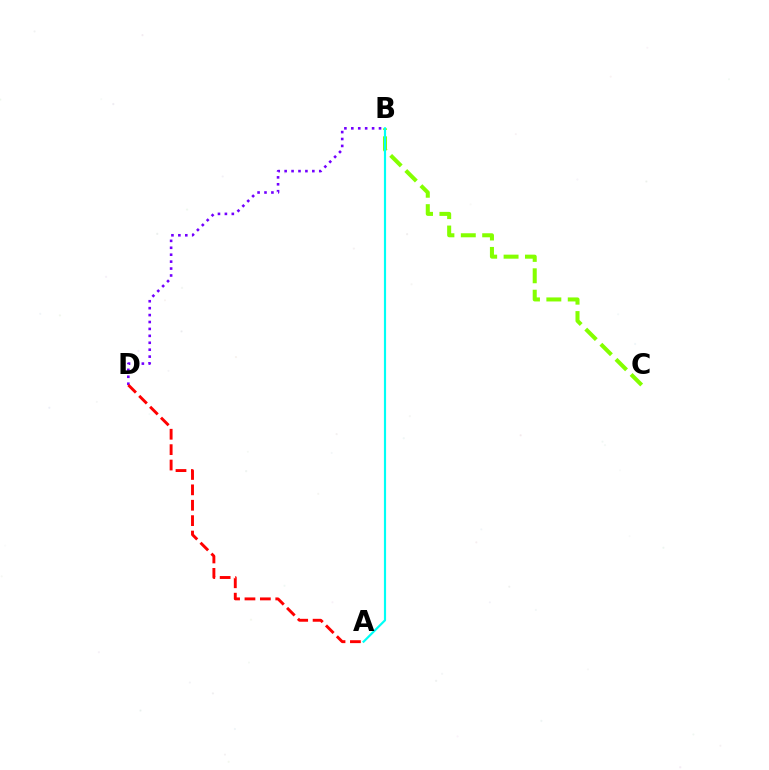{('B', 'C'): [{'color': '#84ff00', 'line_style': 'dashed', 'thickness': 2.91}], ('B', 'D'): [{'color': '#7200ff', 'line_style': 'dotted', 'thickness': 1.88}], ('A', 'D'): [{'color': '#ff0000', 'line_style': 'dashed', 'thickness': 2.09}], ('A', 'B'): [{'color': '#00fff6', 'line_style': 'solid', 'thickness': 1.57}]}